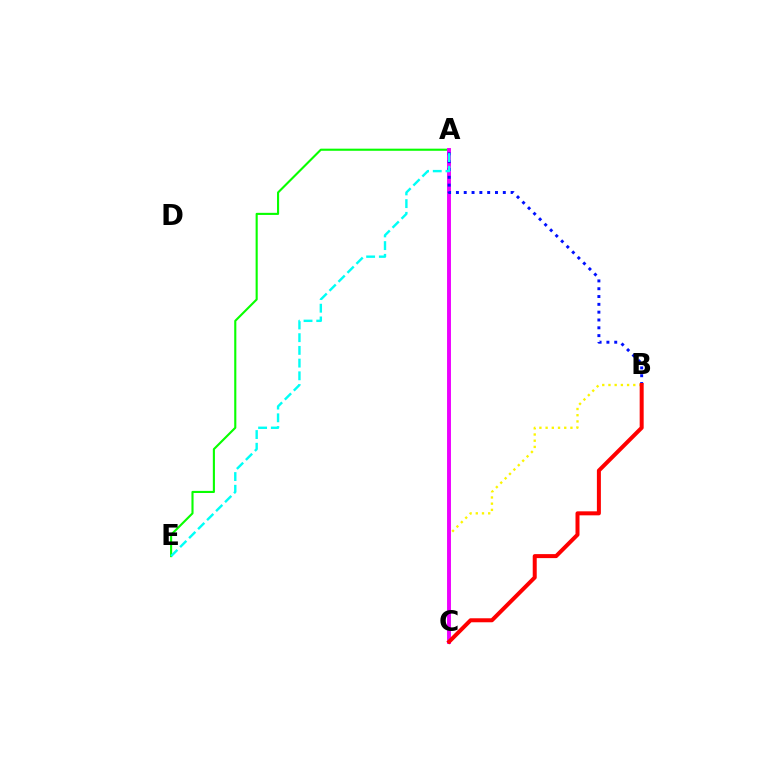{('B', 'C'): [{'color': '#fcf500', 'line_style': 'dotted', 'thickness': 1.69}, {'color': '#ff0000', 'line_style': 'solid', 'thickness': 2.88}], ('A', 'E'): [{'color': '#08ff00', 'line_style': 'solid', 'thickness': 1.52}, {'color': '#00fff6', 'line_style': 'dashed', 'thickness': 1.73}], ('A', 'C'): [{'color': '#ee00ff', 'line_style': 'solid', 'thickness': 2.81}], ('A', 'B'): [{'color': '#0010ff', 'line_style': 'dotted', 'thickness': 2.12}]}